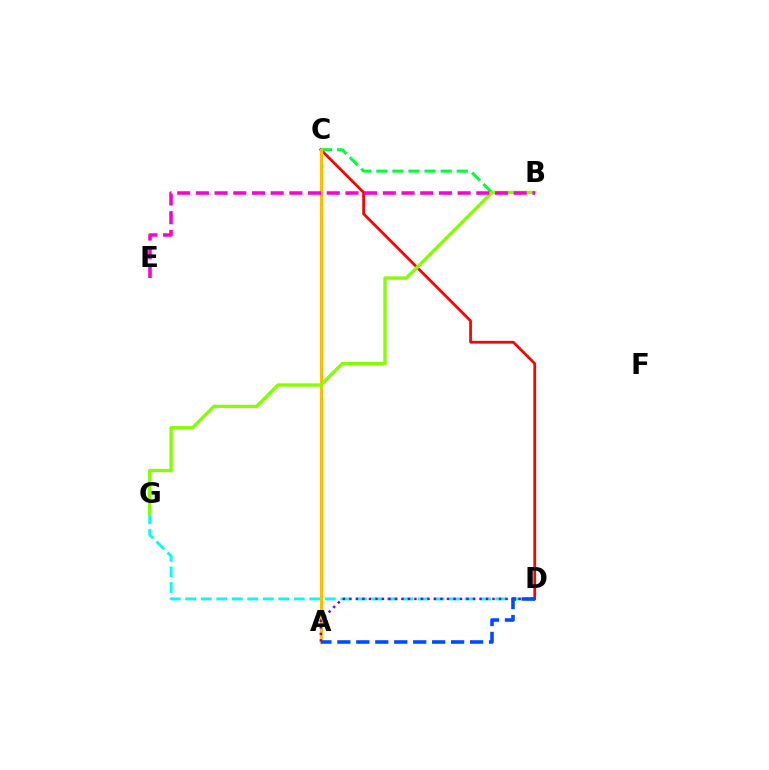{('D', 'G'): [{'color': '#00fff6', 'line_style': 'dashed', 'thickness': 2.11}], ('C', 'D'): [{'color': '#ff0000', 'line_style': 'solid', 'thickness': 1.98}], ('B', 'C'): [{'color': '#00ff39', 'line_style': 'dashed', 'thickness': 2.18}], ('A', 'C'): [{'color': '#ffbd00', 'line_style': 'solid', 'thickness': 2.28}], ('A', 'D'): [{'color': '#7200ff', 'line_style': 'dotted', 'thickness': 1.77}, {'color': '#004bff', 'line_style': 'dashed', 'thickness': 2.58}], ('B', 'G'): [{'color': '#84ff00', 'line_style': 'solid', 'thickness': 2.42}], ('B', 'E'): [{'color': '#ff00cf', 'line_style': 'dashed', 'thickness': 2.54}]}